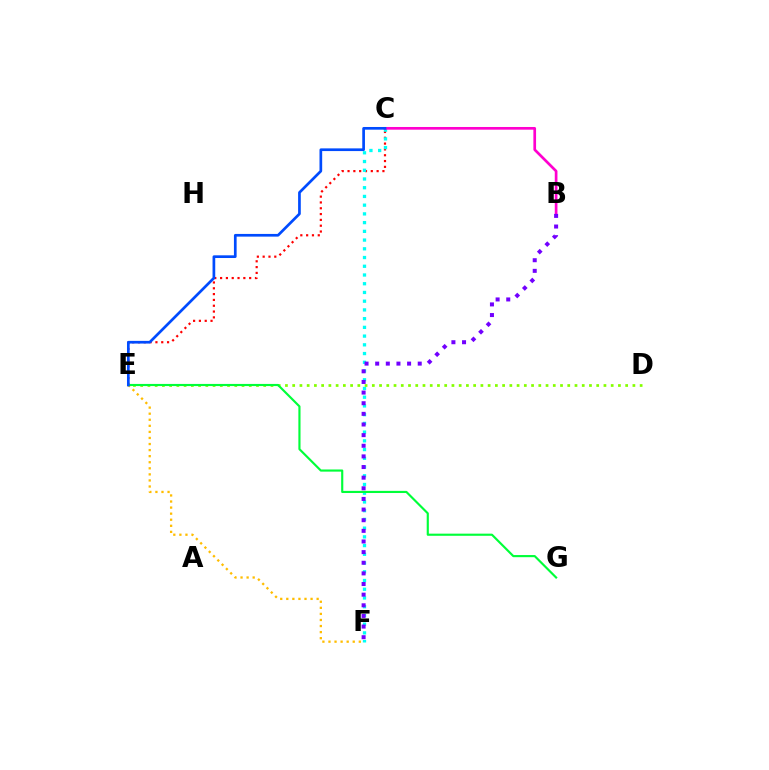{('C', 'E'): [{'color': '#ff0000', 'line_style': 'dotted', 'thickness': 1.58}, {'color': '#004bff', 'line_style': 'solid', 'thickness': 1.94}], ('E', 'F'): [{'color': '#ffbd00', 'line_style': 'dotted', 'thickness': 1.65}], ('C', 'F'): [{'color': '#00fff6', 'line_style': 'dotted', 'thickness': 2.37}], ('D', 'E'): [{'color': '#84ff00', 'line_style': 'dotted', 'thickness': 1.97}], ('E', 'G'): [{'color': '#00ff39', 'line_style': 'solid', 'thickness': 1.55}], ('B', 'C'): [{'color': '#ff00cf', 'line_style': 'solid', 'thickness': 1.94}], ('B', 'F'): [{'color': '#7200ff', 'line_style': 'dotted', 'thickness': 2.89}]}